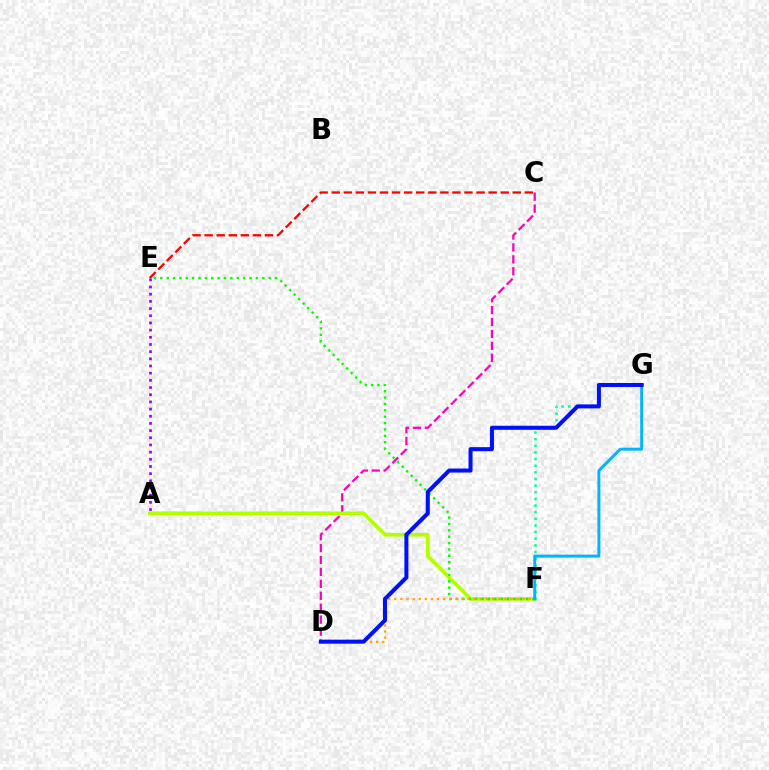{('C', 'D'): [{'color': '#ff00bd', 'line_style': 'dashed', 'thickness': 1.62}], ('C', 'E'): [{'color': '#ff0000', 'line_style': 'dashed', 'thickness': 1.64}], ('A', 'F'): [{'color': '#b3ff00', 'line_style': 'solid', 'thickness': 2.66}], ('A', 'E'): [{'color': '#9b00ff', 'line_style': 'dotted', 'thickness': 1.95}], ('E', 'F'): [{'color': '#08ff00', 'line_style': 'dotted', 'thickness': 1.73}], ('D', 'F'): [{'color': '#ffa500', 'line_style': 'dotted', 'thickness': 1.66}], ('F', 'G'): [{'color': '#00ff9d', 'line_style': 'dotted', 'thickness': 1.8}, {'color': '#00b5ff', 'line_style': 'solid', 'thickness': 2.12}], ('D', 'G'): [{'color': '#0010ff', 'line_style': 'solid', 'thickness': 2.91}]}